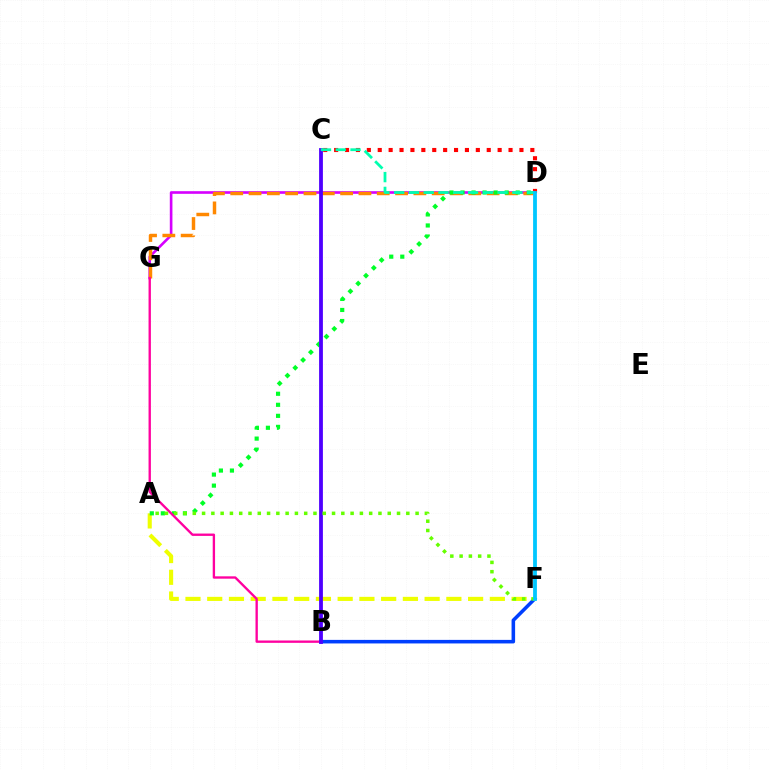{('B', 'F'): [{'color': '#003fff', 'line_style': 'solid', 'thickness': 2.56}], ('A', 'F'): [{'color': '#eeff00', 'line_style': 'dashed', 'thickness': 2.95}, {'color': '#66ff00', 'line_style': 'dotted', 'thickness': 2.52}], ('D', 'G'): [{'color': '#d600ff', 'line_style': 'solid', 'thickness': 1.9}, {'color': '#ff8800', 'line_style': 'dashed', 'thickness': 2.49}], ('C', 'D'): [{'color': '#ff0000', 'line_style': 'dotted', 'thickness': 2.96}, {'color': '#00ffaf', 'line_style': 'dashed', 'thickness': 2.01}], ('A', 'D'): [{'color': '#00ff27', 'line_style': 'dotted', 'thickness': 3.0}], ('B', 'G'): [{'color': '#ff00a0', 'line_style': 'solid', 'thickness': 1.69}], ('B', 'C'): [{'color': '#4f00ff', 'line_style': 'solid', 'thickness': 2.74}], ('D', 'F'): [{'color': '#00c7ff', 'line_style': 'solid', 'thickness': 2.73}]}